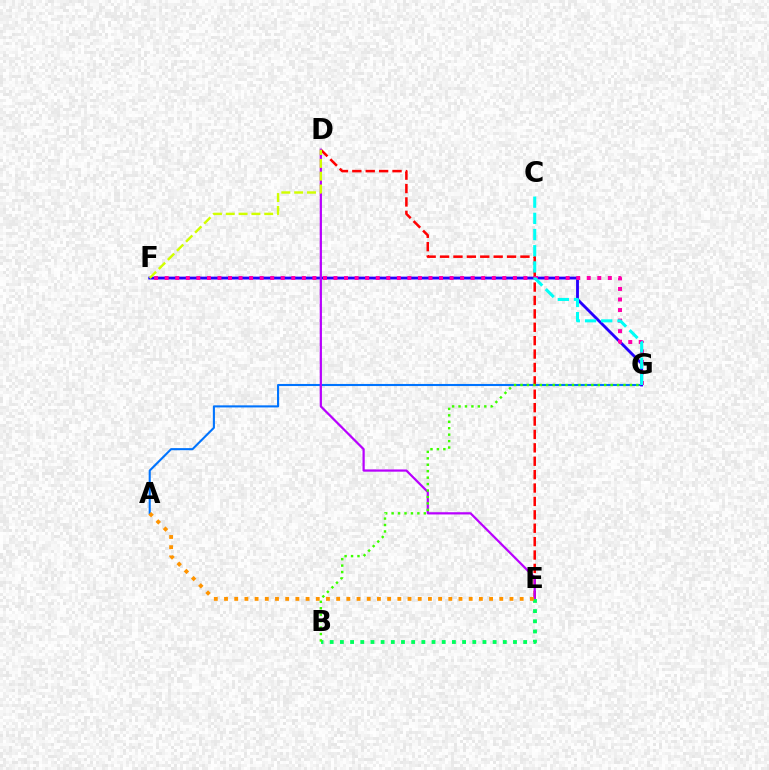{('A', 'G'): [{'color': '#0074ff', 'line_style': 'solid', 'thickness': 1.51}], ('F', 'G'): [{'color': '#2500ff', 'line_style': 'solid', 'thickness': 2.05}, {'color': '#ff00ac', 'line_style': 'dotted', 'thickness': 2.87}], ('D', 'E'): [{'color': '#ff0000', 'line_style': 'dashed', 'thickness': 1.82}, {'color': '#b900ff', 'line_style': 'solid', 'thickness': 1.61}], ('C', 'G'): [{'color': '#00fff6', 'line_style': 'dashed', 'thickness': 2.2}], ('B', 'E'): [{'color': '#00ff5c', 'line_style': 'dotted', 'thickness': 2.77}], ('B', 'G'): [{'color': '#3dff00', 'line_style': 'dotted', 'thickness': 1.75}], ('A', 'E'): [{'color': '#ff9400', 'line_style': 'dotted', 'thickness': 2.77}], ('D', 'F'): [{'color': '#d1ff00', 'line_style': 'dashed', 'thickness': 1.74}]}